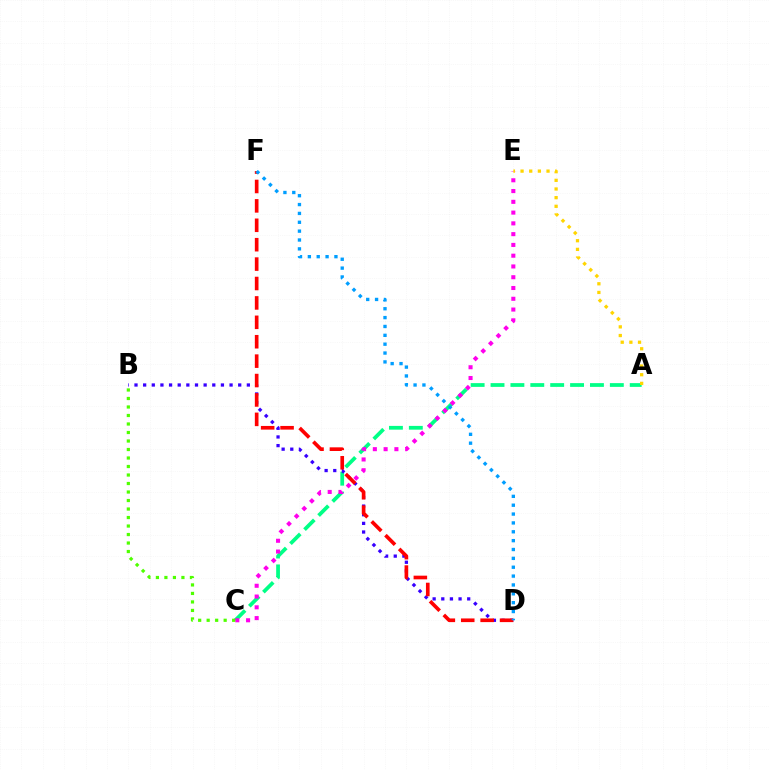{('A', 'C'): [{'color': '#00ff86', 'line_style': 'dashed', 'thickness': 2.7}], ('C', 'E'): [{'color': '#ff00ed', 'line_style': 'dotted', 'thickness': 2.93}], ('B', 'D'): [{'color': '#3700ff', 'line_style': 'dotted', 'thickness': 2.35}], ('D', 'F'): [{'color': '#ff0000', 'line_style': 'dashed', 'thickness': 2.64}, {'color': '#009eff', 'line_style': 'dotted', 'thickness': 2.41}], ('B', 'C'): [{'color': '#4fff00', 'line_style': 'dotted', 'thickness': 2.31}], ('A', 'E'): [{'color': '#ffd500', 'line_style': 'dotted', 'thickness': 2.35}]}